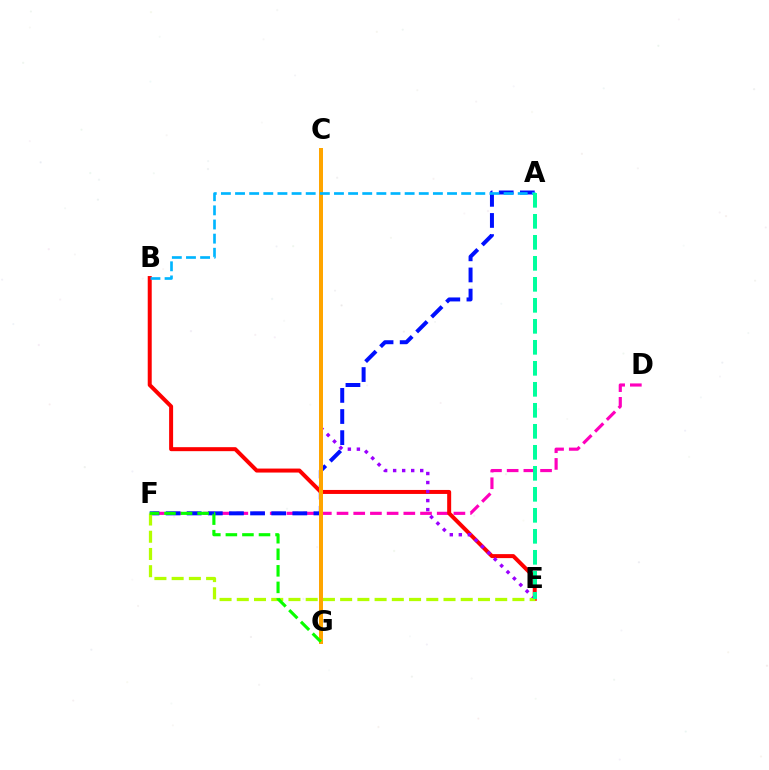{('D', 'F'): [{'color': '#ff00bd', 'line_style': 'dashed', 'thickness': 2.27}], ('A', 'F'): [{'color': '#0010ff', 'line_style': 'dashed', 'thickness': 2.87}], ('B', 'E'): [{'color': '#ff0000', 'line_style': 'solid', 'thickness': 2.87}], ('C', 'E'): [{'color': '#9b00ff', 'line_style': 'dotted', 'thickness': 2.45}], ('E', 'F'): [{'color': '#b3ff00', 'line_style': 'dashed', 'thickness': 2.34}], ('C', 'G'): [{'color': '#ffa500', 'line_style': 'solid', 'thickness': 2.88}], ('F', 'G'): [{'color': '#08ff00', 'line_style': 'dashed', 'thickness': 2.25}], ('A', 'B'): [{'color': '#00b5ff', 'line_style': 'dashed', 'thickness': 1.92}], ('A', 'E'): [{'color': '#00ff9d', 'line_style': 'dashed', 'thickness': 2.85}]}